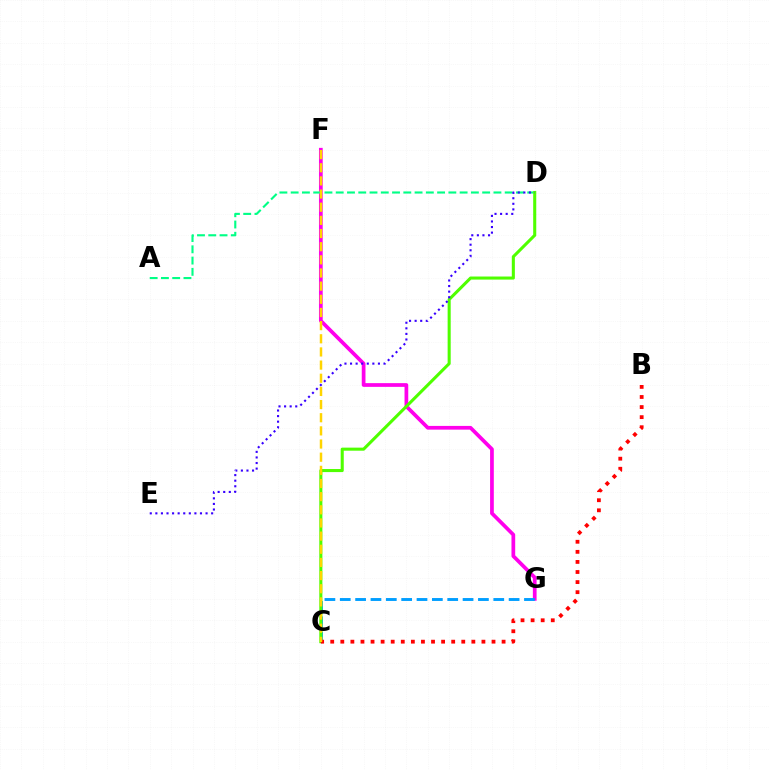{('F', 'G'): [{'color': '#ff00ed', 'line_style': 'solid', 'thickness': 2.68}], ('C', 'G'): [{'color': '#009eff', 'line_style': 'dashed', 'thickness': 2.09}], ('A', 'D'): [{'color': '#00ff86', 'line_style': 'dashed', 'thickness': 1.53}], ('C', 'D'): [{'color': '#4fff00', 'line_style': 'solid', 'thickness': 2.21}], ('B', 'C'): [{'color': '#ff0000', 'line_style': 'dotted', 'thickness': 2.74}], ('C', 'F'): [{'color': '#ffd500', 'line_style': 'dashed', 'thickness': 1.79}], ('D', 'E'): [{'color': '#3700ff', 'line_style': 'dotted', 'thickness': 1.52}]}